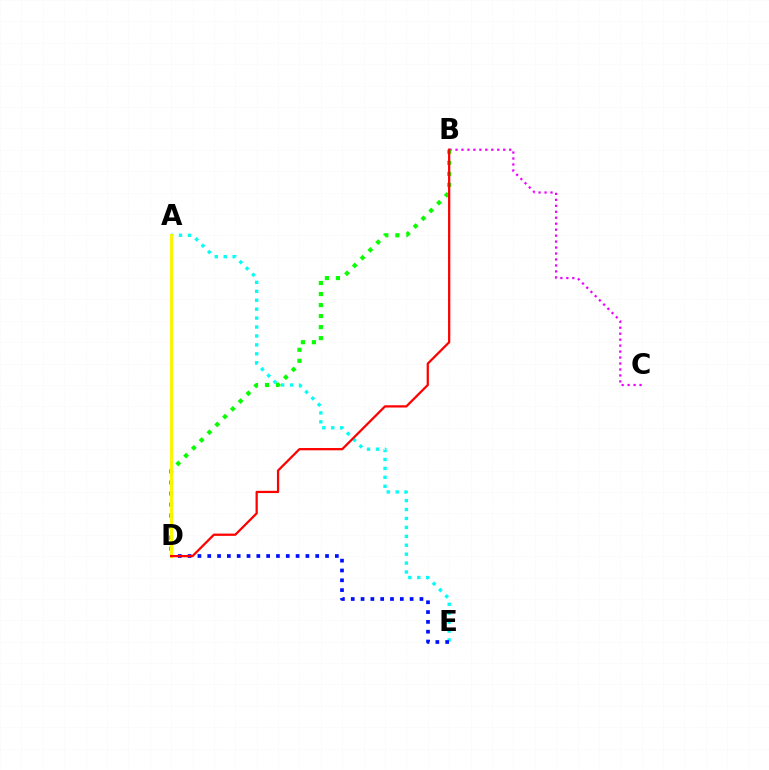{('B', 'C'): [{'color': '#ee00ff', 'line_style': 'dotted', 'thickness': 1.62}], ('A', 'E'): [{'color': '#00fff6', 'line_style': 'dotted', 'thickness': 2.43}], ('D', 'E'): [{'color': '#0010ff', 'line_style': 'dotted', 'thickness': 2.67}], ('B', 'D'): [{'color': '#08ff00', 'line_style': 'dotted', 'thickness': 2.99}, {'color': '#ff0000', 'line_style': 'solid', 'thickness': 1.63}], ('A', 'D'): [{'color': '#fcf500', 'line_style': 'solid', 'thickness': 2.11}]}